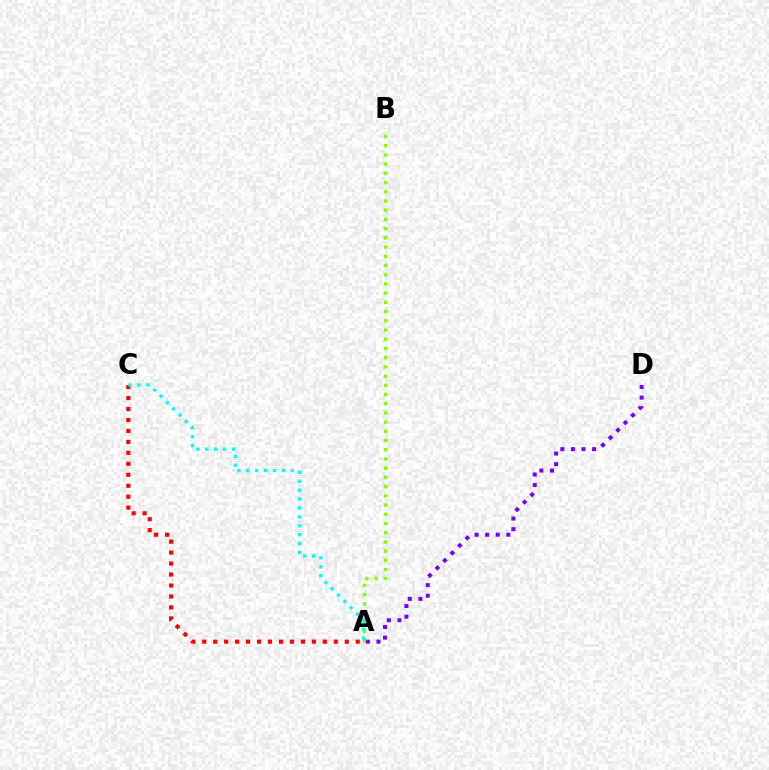{('A', 'B'): [{'color': '#84ff00', 'line_style': 'dotted', 'thickness': 2.5}], ('A', 'D'): [{'color': '#7200ff', 'line_style': 'dotted', 'thickness': 2.88}], ('A', 'C'): [{'color': '#ff0000', 'line_style': 'dotted', 'thickness': 2.98}, {'color': '#00fff6', 'line_style': 'dotted', 'thickness': 2.42}]}